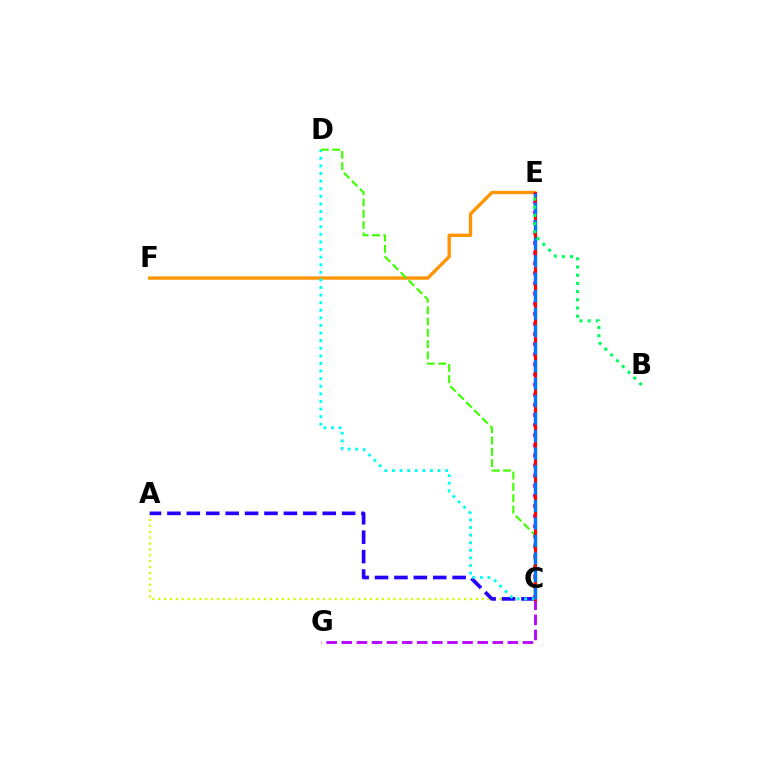{('E', 'F'): [{'color': '#ff9400', 'line_style': 'solid', 'thickness': 2.4}], ('C', 'E'): [{'color': '#ff00ac', 'line_style': 'dotted', 'thickness': 2.75}, {'color': '#ff0000', 'line_style': 'solid', 'thickness': 2.26}, {'color': '#0074ff', 'line_style': 'dashed', 'thickness': 2.38}], ('A', 'C'): [{'color': '#d1ff00', 'line_style': 'dotted', 'thickness': 1.6}, {'color': '#2500ff', 'line_style': 'dashed', 'thickness': 2.64}], ('C', 'G'): [{'color': '#b900ff', 'line_style': 'dashed', 'thickness': 2.05}], ('C', 'D'): [{'color': '#00fff6', 'line_style': 'dotted', 'thickness': 2.06}, {'color': '#3dff00', 'line_style': 'dashed', 'thickness': 1.53}], ('B', 'E'): [{'color': '#00ff5c', 'line_style': 'dotted', 'thickness': 2.22}]}